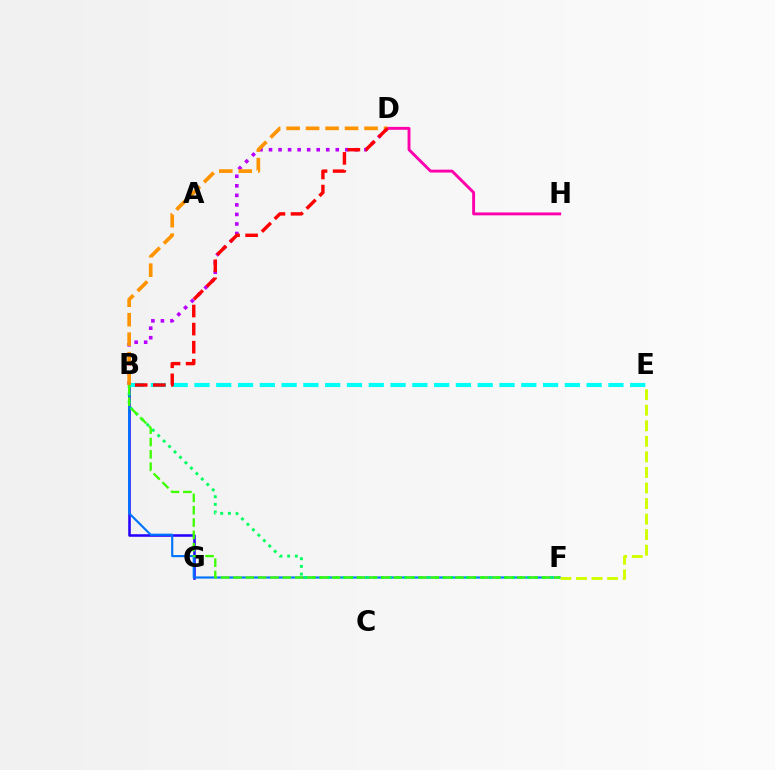{('B', 'D'): [{'color': '#b900ff', 'line_style': 'dotted', 'thickness': 2.59}, {'color': '#ff9400', 'line_style': 'dashed', 'thickness': 2.65}, {'color': '#ff0000', 'line_style': 'dashed', 'thickness': 2.46}], ('B', 'G'): [{'color': '#2500ff', 'line_style': 'solid', 'thickness': 1.84}], ('D', 'H'): [{'color': '#ff00ac', 'line_style': 'solid', 'thickness': 2.09}], ('B', 'F'): [{'color': '#0074ff', 'line_style': 'solid', 'thickness': 1.55}, {'color': '#00ff5c', 'line_style': 'dotted', 'thickness': 2.09}, {'color': '#3dff00', 'line_style': 'dashed', 'thickness': 1.68}], ('B', 'E'): [{'color': '#00fff6', 'line_style': 'dashed', 'thickness': 2.96}], ('E', 'F'): [{'color': '#d1ff00', 'line_style': 'dashed', 'thickness': 2.11}]}